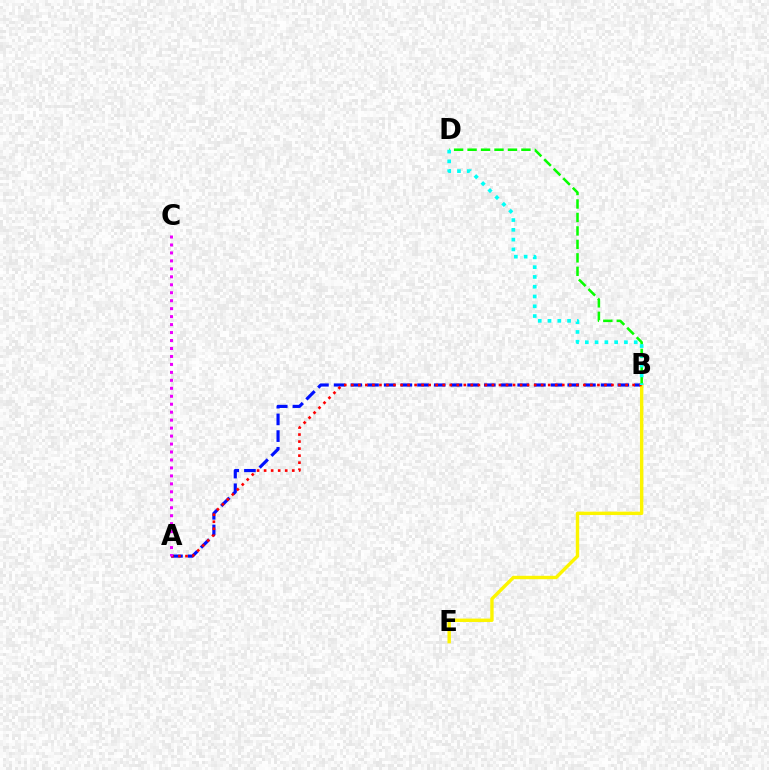{('A', 'B'): [{'color': '#0010ff', 'line_style': 'dashed', 'thickness': 2.27}, {'color': '#ff0000', 'line_style': 'dotted', 'thickness': 1.91}], ('B', 'E'): [{'color': '#fcf500', 'line_style': 'solid', 'thickness': 2.45}], ('A', 'C'): [{'color': '#ee00ff', 'line_style': 'dotted', 'thickness': 2.16}], ('B', 'D'): [{'color': '#08ff00', 'line_style': 'dashed', 'thickness': 1.83}, {'color': '#00fff6', 'line_style': 'dotted', 'thickness': 2.66}]}